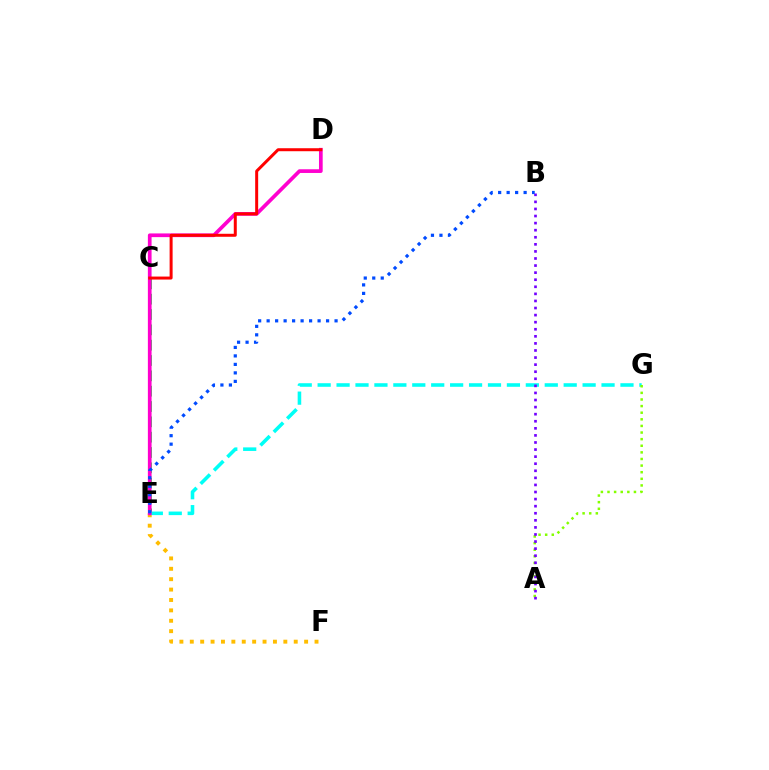{('C', 'E'): [{'color': '#00ff39', 'line_style': 'dashed', 'thickness': 2.08}], ('E', 'F'): [{'color': '#ffbd00', 'line_style': 'dotted', 'thickness': 2.82}], ('E', 'G'): [{'color': '#00fff6', 'line_style': 'dashed', 'thickness': 2.57}], ('D', 'E'): [{'color': '#ff00cf', 'line_style': 'solid', 'thickness': 2.66}], ('C', 'D'): [{'color': '#ff0000', 'line_style': 'solid', 'thickness': 2.15}], ('A', 'G'): [{'color': '#84ff00', 'line_style': 'dotted', 'thickness': 1.8}], ('A', 'B'): [{'color': '#7200ff', 'line_style': 'dotted', 'thickness': 1.92}], ('B', 'E'): [{'color': '#004bff', 'line_style': 'dotted', 'thickness': 2.31}]}